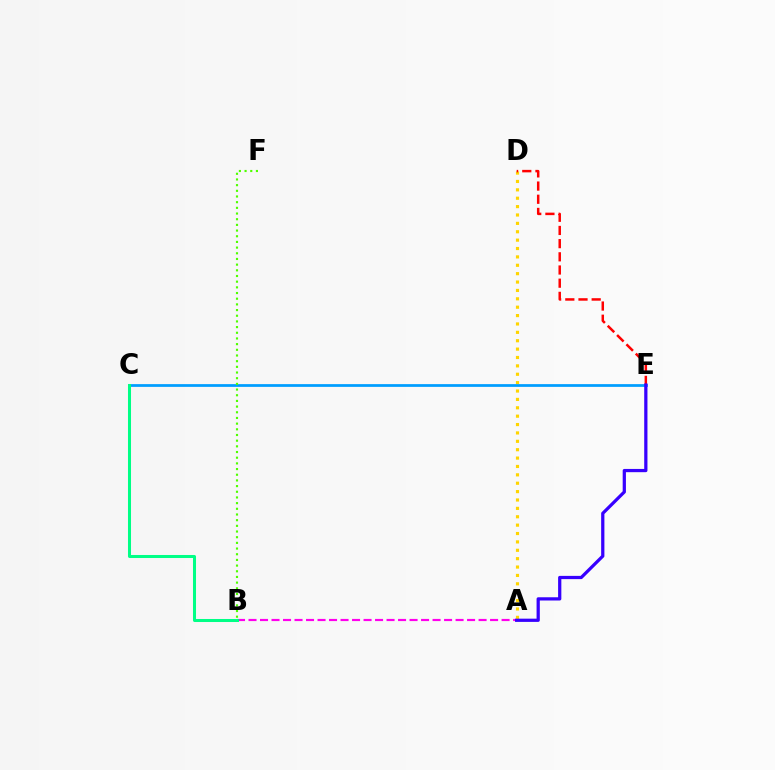{('A', 'B'): [{'color': '#ff00ed', 'line_style': 'dashed', 'thickness': 1.56}], ('A', 'D'): [{'color': '#ffd500', 'line_style': 'dotted', 'thickness': 2.28}], ('C', 'E'): [{'color': '#009eff', 'line_style': 'solid', 'thickness': 1.98}], ('D', 'E'): [{'color': '#ff0000', 'line_style': 'dashed', 'thickness': 1.79}], ('B', 'F'): [{'color': '#4fff00', 'line_style': 'dotted', 'thickness': 1.54}], ('A', 'E'): [{'color': '#3700ff', 'line_style': 'solid', 'thickness': 2.33}], ('B', 'C'): [{'color': '#00ff86', 'line_style': 'solid', 'thickness': 2.18}]}